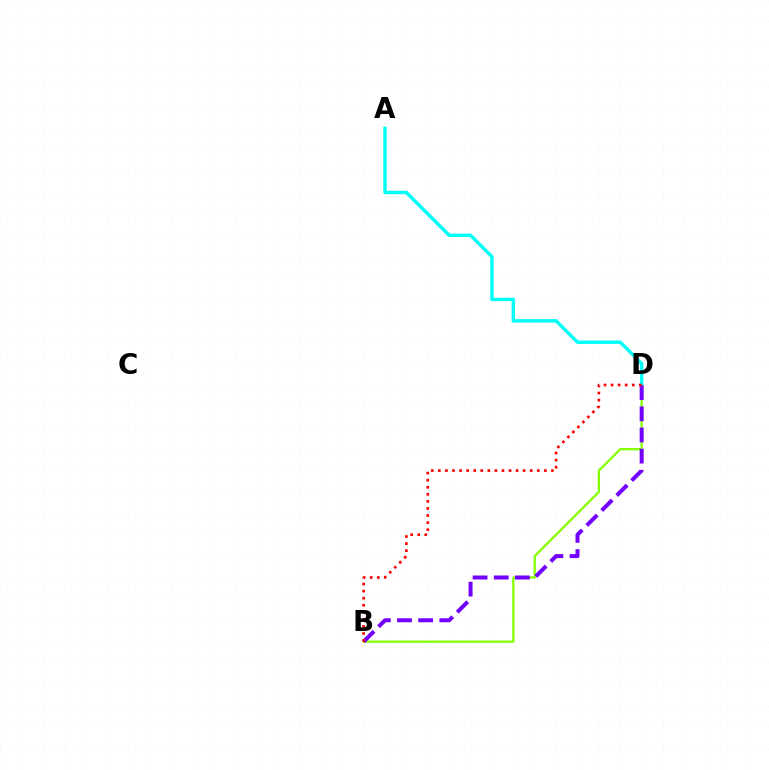{('B', 'D'): [{'color': '#84ff00', 'line_style': 'solid', 'thickness': 1.63}, {'color': '#7200ff', 'line_style': 'dashed', 'thickness': 2.88}, {'color': '#ff0000', 'line_style': 'dotted', 'thickness': 1.92}], ('A', 'D'): [{'color': '#00fff6', 'line_style': 'solid', 'thickness': 2.47}]}